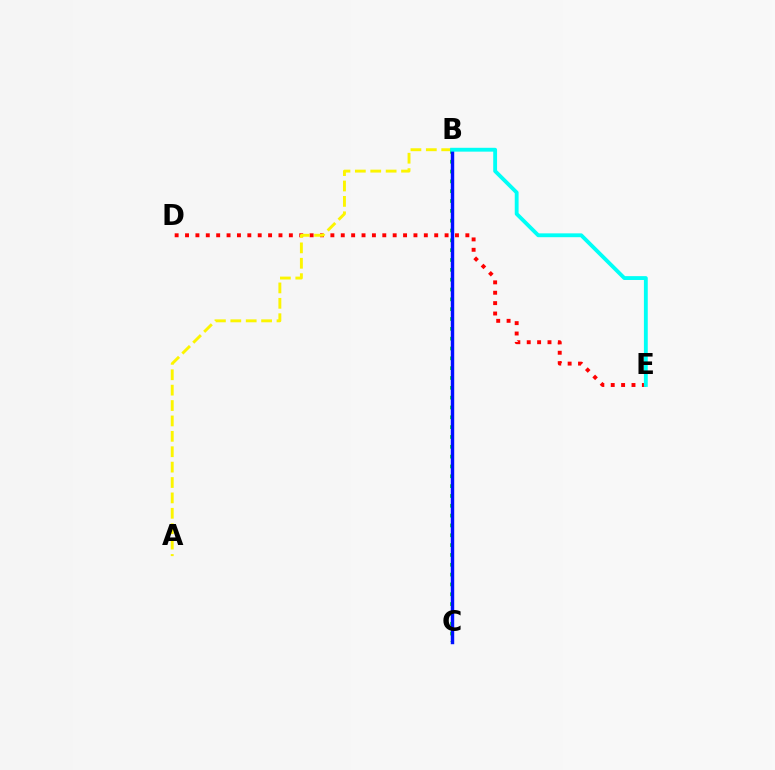{('B', 'C'): [{'color': '#ee00ff', 'line_style': 'dashed', 'thickness': 2.04}, {'color': '#08ff00', 'line_style': 'dotted', 'thickness': 2.67}, {'color': '#0010ff', 'line_style': 'solid', 'thickness': 2.47}], ('D', 'E'): [{'color': '#ff0000', 'line_style': 'dotted', 'thickness': 2.82}], ('A', 'B'): [{'color': '#fcf500', 'line_style': 'dashed', 'thickness': 2.09}], ('B', 'E'): [{'color': '#00fff6', 'line_style': 'solid', 'thickness': 2.77}]}